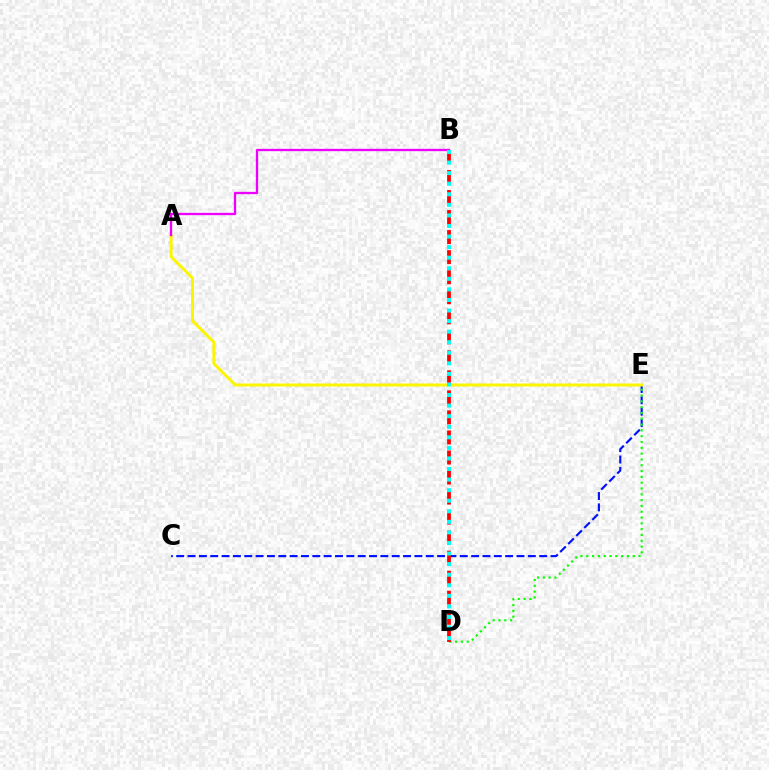{('C', 'E'): [{'color': '#0010ff', 'line_style': 'dashed', 'thickness': 1.54}], ('A', 'E'): [{'color': '#fcf500', 'line_style': 'solid', 'thickness': 2.14}], ('D', 'E'): [{'color': '#08ff00', 'line_style': 'dotted', 'thickness': 1.58}], ('A', 'B'): [{'color': '#ee00ff', 'line_style': 'solid', 'thickness': 1.67}], ('B', 'D'): [{'color': '#ff0000', 'line_style': 'dashed', 'thickness': 2.72}, {'color': '#00fff6', 'line_style': 'dotted', 'thickness': 2.87}]}